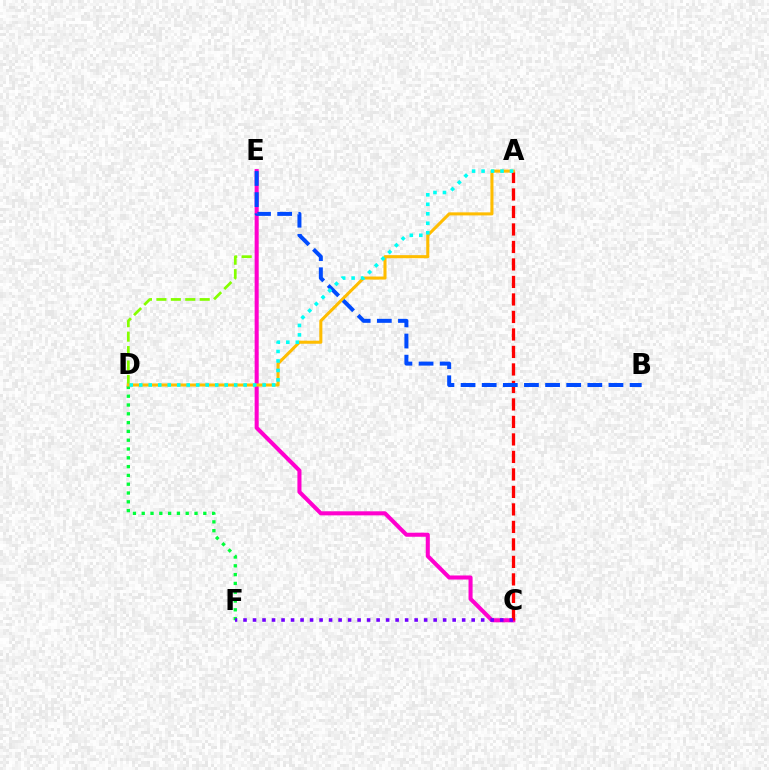{('D', 'E'): [{'color': '#84ff00', 'line_style': 'dashed', 'thickness': 1.96}], ('D', 'F'): [{'color': '#00ff39', 'line_style': 'dotted', 'thickness': 2.39}], ('C', 'E'): [{'color': '#ff00cf', 'line_style': 'solid', 'thickness': 2.92}], ('A', 'C'): [{'color': '#ff0000', 'line_style': 'dashed', 'thickness': 2.38}], ('A', 'D'): [{'color': '#ffbd00', 'line_style': 'solid', 'thickness': 2.2}, {'color': '#00fff6', 'line_style': 'dotted', 'thickness': 2.58}], ('C', 'F'): [{'color': '#7200ff', 'line_style': 'dotted', 'thickness': 2.58}], ('B', 'E'): [{'color': '#004bff', 'line_style': 'dashed', 'thickness': 2.87}]}